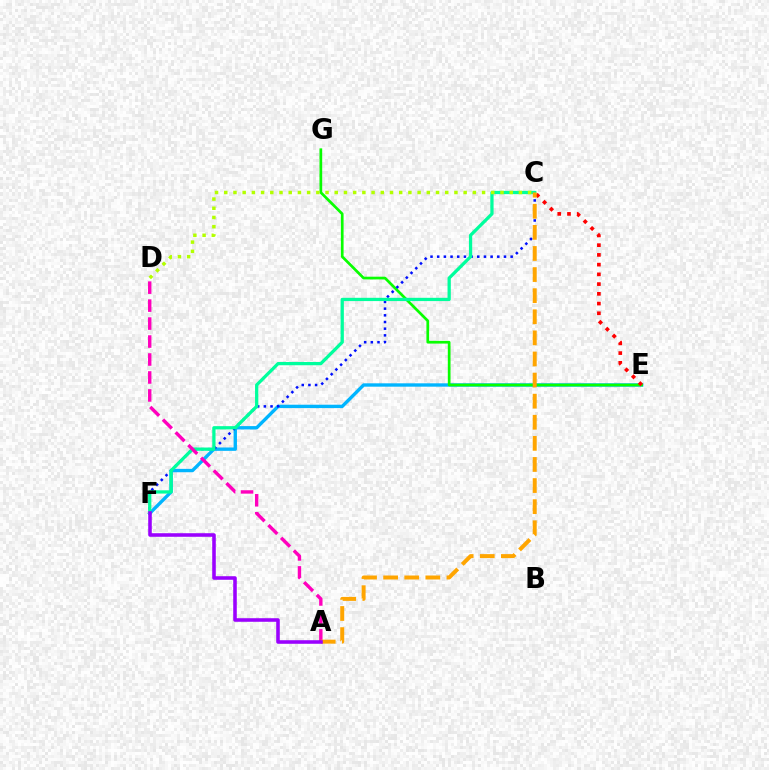{('E', 'F'): [{'color': '#00b5ff', 'line_style': 'solid', 'thickness': 2.42}], ('E', 'G'): [{'color': '#08ff00', 'line_style': 'solid', 'thickness': 1.95}], ('C', 'F'): [{'color': '#0010ff', 'line_style': 'dotted', 'thickness': 1.81}, {'color': '#00ff9d', 'line_style': 'solid', 'thickness': 2.35}], ('A', 'D'): [{'color': '#ff00bd', 'line_style': 'dashed', 'thickness': 2.44}], ('C', 'E'): [{'color': '#ff0000', 'line_style': 'dotted', 'thickness': 2.64}], ('A', 'C'): [{'color': '#ffa500', 'line_style': 'dashed', 'thickness': 2.87}], ('A', 'F'): [{'color': '#9b00ff', 'line_style': 'solid', 'thickness': 2.57}], ('C', 'D'): [{'color': '#b3ff00', 'line_style': 'dotted', 'thickness': 2.5}]}